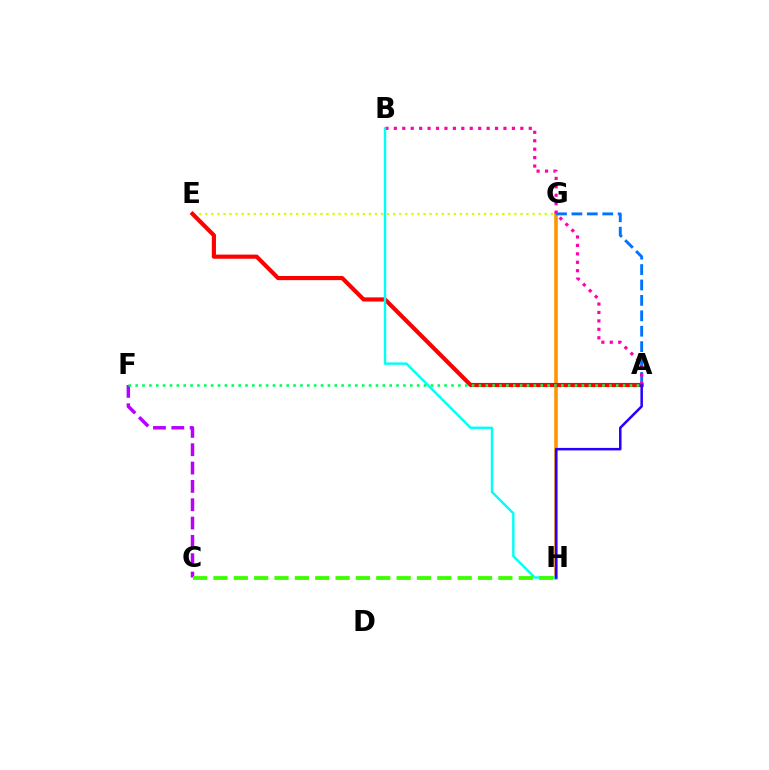{('E', 'G'): [{'color': '#d1ff00', 'line_style': 'dotted', 'thickness': 1.65}], ('G', 'H'): [{'color': '#ff9400', 'line_style': 'solid', 'thickness': 2.57}], ('A', 'G'): [{'color': '#0074ff', 'line_style': 'dashed', 'thickness': 2.09}], ('A', 'E'): [{'color': '#ff0000', 'line_style': 'solid', 'thickness': 2.98}], ('A', 'B'): [{'color': '#ff00ac', 'line_style': 'dotted', 'thickness': 2.29}], ('C', 'F'): [{'color': '#b900ff', 'line_style': 'dashed', 'thickness': 2.49}], ('B', 'H'): [{'color': '#00fff6', 'line_style': 'solid', 'thickness': 1.74}], ('A', 'H'): [{'color': '#2500ff', 'line_style': 'solid', 'thickness': 1.8}], ('A', 'F'): [{'color': '#00ff5c', 'line_style': 'dotted', 'thickness': 1.87}], ('C', 'H'): [{'color': '#3dff00', 'line_style': 'dashed', 'thickness': 2.76}]}